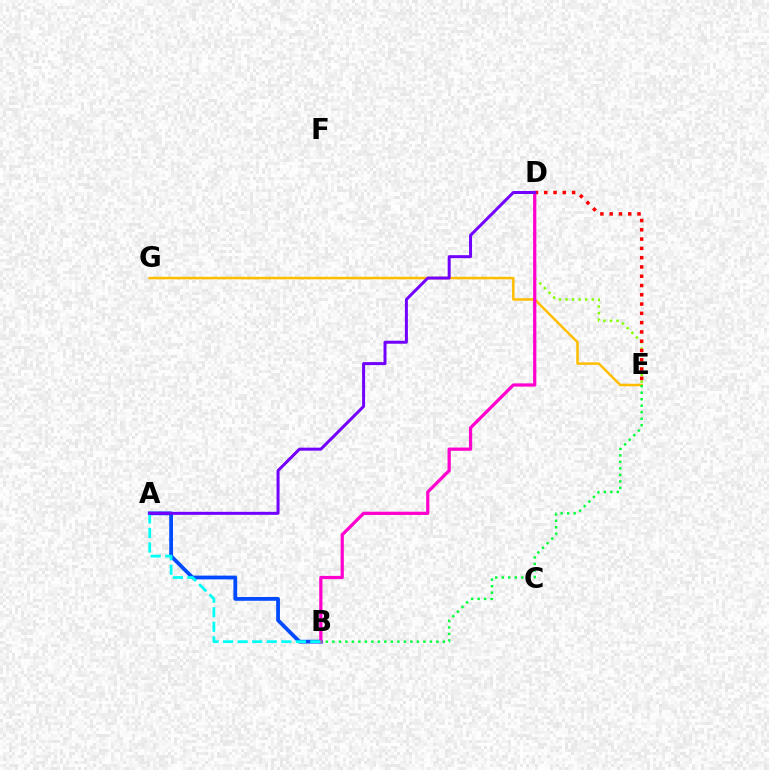{('A', 'B'): [{'color': '#004bff', 'line_style': 'solid', 'thickness': 2.72}, {'color': '#00fff6', 'line_style': 'dashed', 'thickness': 1.98}], ('E', 'G'): [{'color': '#ffbd00', 'line_style': 'solid', 'thickness': 1.79}], ('D', 'E'): [{'color': '#84ff00', 'line_style': 'dotted', 'thickness': 1.79}, {'color': '#ff0000', 'line_style': 'dotted', 'thickness': 2.52}], ('B', 'D'): [{'color': '#ff00cf', 'line_style': 'solid', 'thickness': 2.33}], ('B', 'E'): [{'color': '#00ff39', 'line_style': 'dotted', 'thickness': 1.77}], ('A', 'D'): [{'color': '#7200ff', 'line_style': 'solid', 'thickness': 2.15}]}